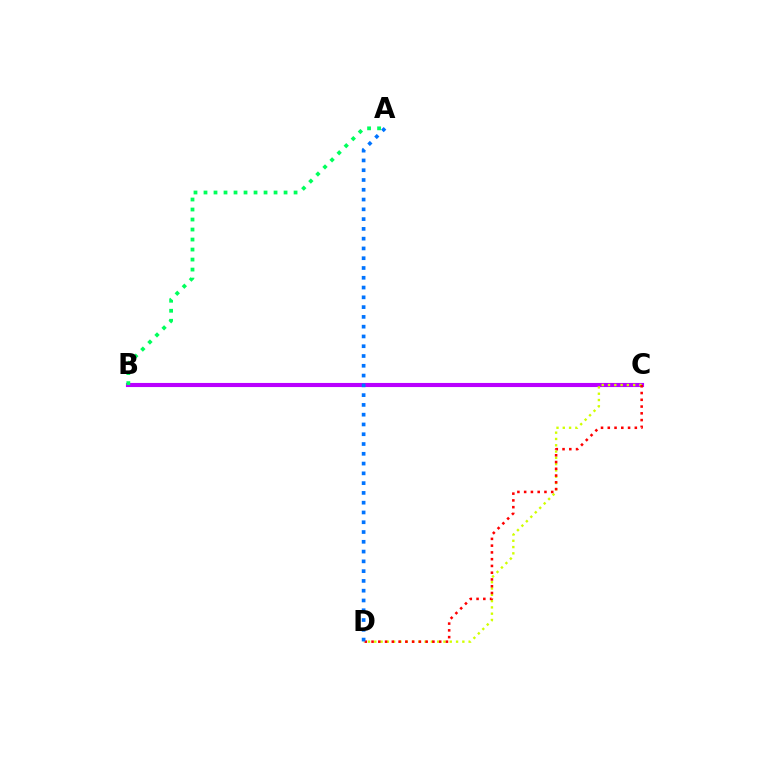{('B', 'C'): [{'color': '#b900ff', 'line_style': 'solid', 'thickness': 2.96}], ('A', 'B'): [{'color': '#00ff5c', 'line_style': 'dotted', 'thickness': 2.72}], ('C', 'D'): [{'color': '#d1ff00', 'line_style': 'dotted', 'thickness': 1.71}, {'color': '#ff0000', 'line_style': 'dotted', 'thickness': 1.84}], ('A', 'D'): [{'color': '#0074ff', 'line_style': 'dotted', 'thickness': 2.66}]}